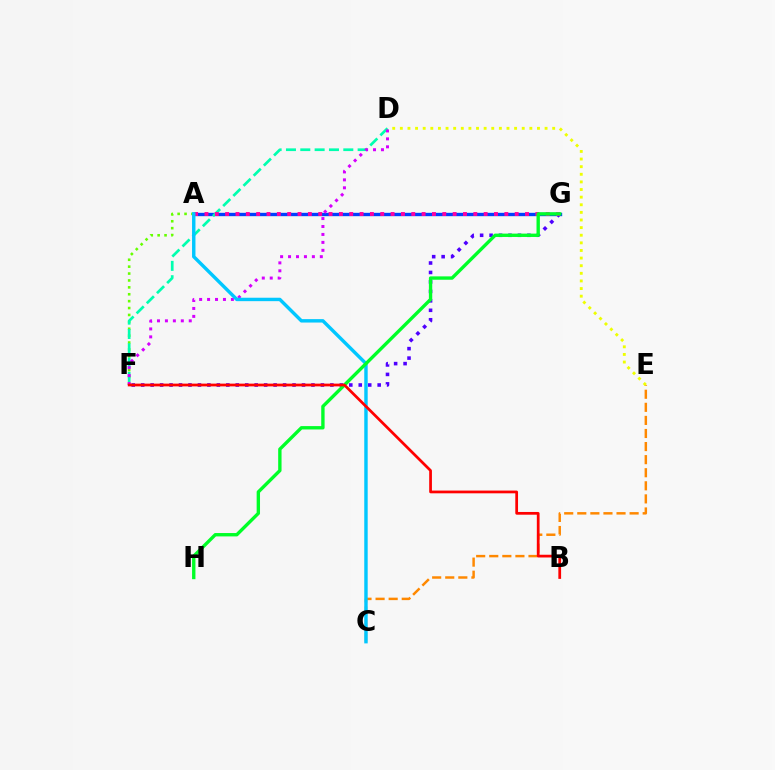{('A', 'G'): [{'color': '#003fff', 'line_style': 'solid', 'thickness': 2.42}, {'color': '#ff00a0', 'line_style': 'dotted', 'thickness': 2.81}], ('F', 'G'): [{'color': '#4f00ff', 'line_style': 'dotted', 'thickness': 2.57}], ('A', 'F'): [{'color': '#66ff00', 'line_style': 'dotted', 'thickness': 1.87}], ('C', 'E'): [{'color': '#ff8800', 'line_style': 'dashed', 'thickness': 1.78}], ('D', 'F'): [{'color': '#00ffaf', 'line_style': 'dashed', 'thickness': 1.95}, {'color': '#d600ff', 'line_style': 'dotted', 'thickness': 2.16}], ('A', 'C'): [{'color': '#00c7ff', 'line_style': 'solid', 'thickness': 2.46}], ('G', 'H'): [{'color': '#00ff27', 'line_style': 'solid', 'thickness': 2.42}], ('B', 'F'): [{'color': '#ff0000', 'line_style': 'solid', 'thickness': 1.97}], ('D', 'E'): [{'color': '#eeff00', 'line_style': 'dotted', 'thickness': 2.07}]}